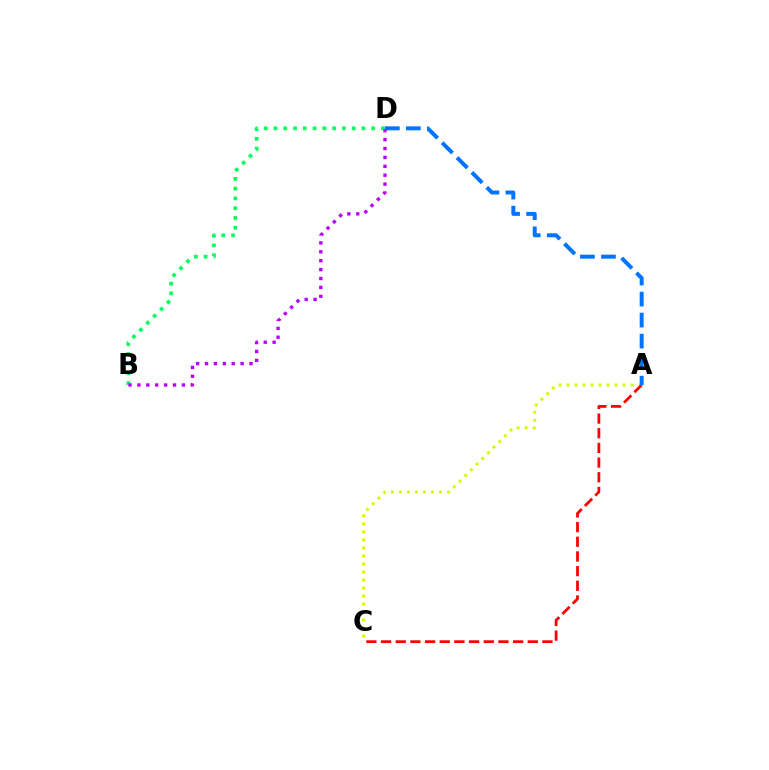{('A', 'C'): [{'color': '#d1ff00', 'line_style': 'dotted', 'thickness': 2.18}, {'color': '#ff0000', 'line_style': 'dashed', 'thickness': 1.99}], ('A', 'D'): [{'color': '#0074ff', 'line_style': 'dashed', 'thickness': 2.86}], ('B', 'D'): [{'color': '#00ff5c', 'line_style': 'dotted', 'thickness': 2.66}, {'color': '#b900ff', 'line_style': 'dotted', 'thickness': 2.42}]}